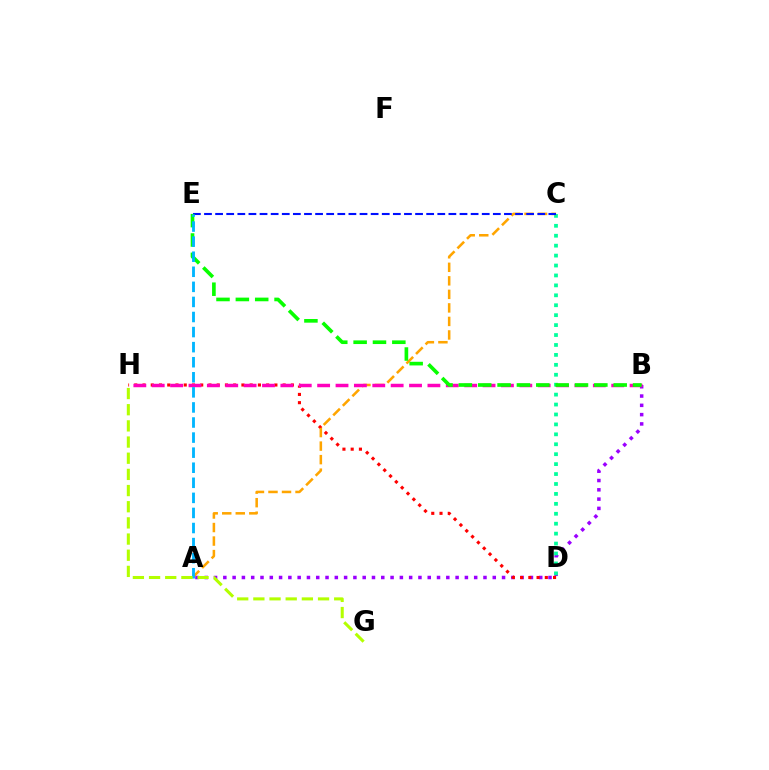{('A', 'B'): [{'color': '#9b00ff', 'line_style': 'dotted', 'thickness': 2.52}], ('C', 'D'): [{'color': '#00ff9d', 'line_style': 'dotted', 'thickness': 2.7}], ('D', 'H'): [{'color': '#ff0000', 'line_style': 'dotted', 'thickness': 2.24}], ('A', 'C'): [{'color': '#ffa500', 'line_style': 'dashed', 'thickness': 1.84}], ('C', 'E'): [{'color': '#0010ff', 'line_style': 'dashed', 'thickness': 1.51}], ('B', 'H'): [{'color': '#ff00bd', 'line_style': 'dashed', 'thickness': 2.5}], ('B', 'E'): [{'color': '#08ff00', 'line_style': 'dashed', 'thickness': 2.63}], ('A', 'E'): [{'color': '#00b5ff', 'line_style': 'dashed', 'thickness': 2.05}], ('G', 'H'): [{'color': '#b3ff00', 'line_style': 'dashed', 'thickness': 2.2}]}